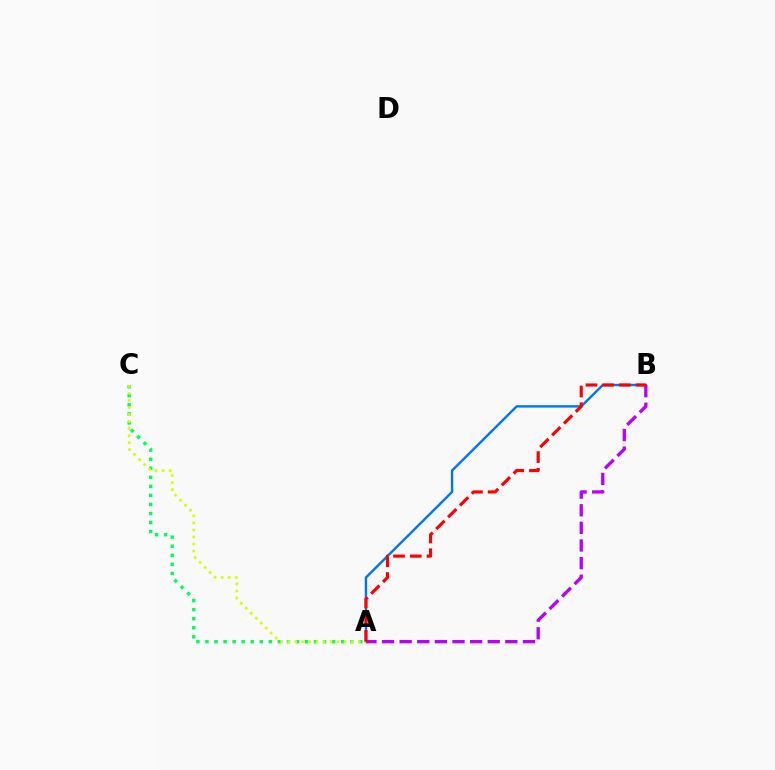{('A', 'C'): [{'color': '#00ff5c', 'line_style': 'dotted', 'thickness': 2.46}, {'color': '#d1ff00', 'line_style': 'dotted', 'thickness': 1.91}], ('A', 'B'): [{'color': '#0074ff', 'line_style': 'solid', 'thickness': 1.73}, {'color': '#b900ff', 'line_style': 'dashed', 'thickness': 2.39}, {'color': '#ff0000', 'line_style': 'dashed', 'thickness': 2.27}]}